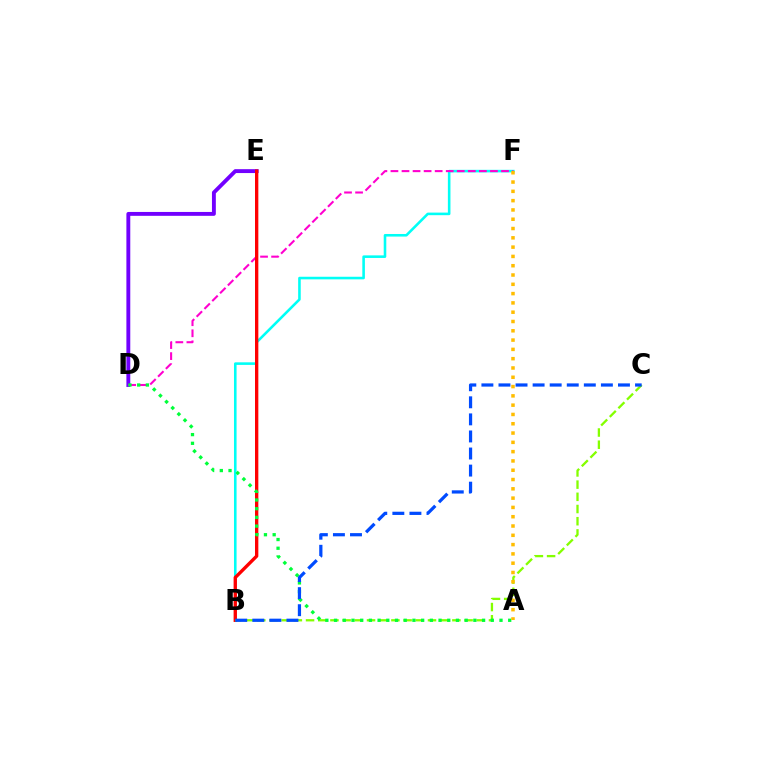{('D', 'E'): [{'color': '#7200ff', 'line_style': 'solid', 'thickness': 2.79}], ('B', 'F'): [{'color': '#00fff6', 'line_style': 'solid', 'thickness': 1.86}], ('D', 'F'): [{'color': '#ff00cf', 'line_style': 'dashed', 'thickness': 1.5}], ('B', 'E'): [{'color': '#ff0000', 'line_style': 'solid', 'thickness': 2.41}], ('B', 'C'): [{'color': '#84ff00', 'line_style': 'dashed', 'thickness': 1.66}, {'color': '#004bff', 'line_style': 'dashed', 'thickness': 2.32}], ('A', 'D'): [{'color': '#00ff39', 'line_style': 'dotted', 'thickness': 2.37}], ('A', 'F'): [{'color': '#ffbd00', 'line_style': 'dotted', 'thickness': 2.53}]}